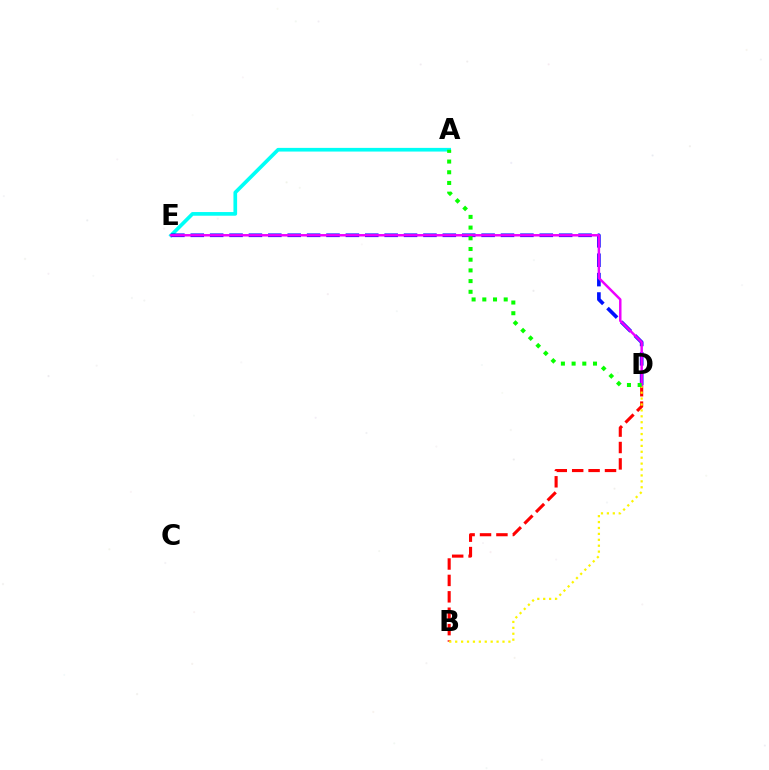{('A', 'E'): [{'color': '#00fff6', 'line_style': 'solid', 'thickness': 2.64}], ('D', 'E'): [{'color': '#0010ff', 'line_style': 'dashed', 'thickness': 2.63}, {'color': '#ee00ff', 'line_style': 'solid', 'thickness': 1.77}], ('B', 'D'): [{'color': '#ff0000', 'line_style': 'dashed', 'thickness': 2.23}, {'color': '#fcf500', 'line_style': 'dotted', 'thickness': 1.61}], ('A', 'D'): [{'color': '#08ff00', 'line_style': 'dotted', 'thickness': 2.91}]}